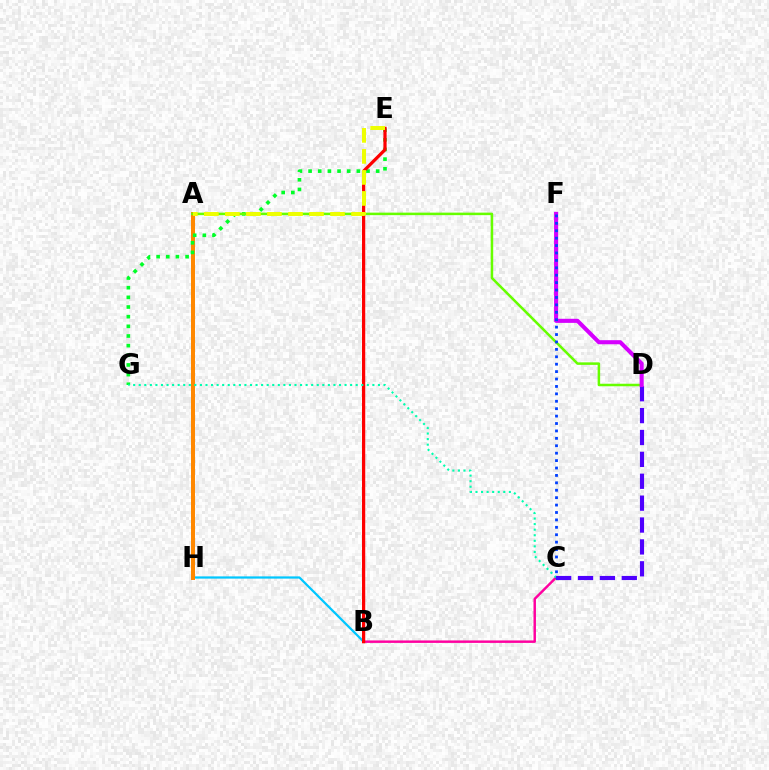{('B', 'H'): [{'color': '#00c7ff', 'line_style': 'solid', 'thickness': 1.61}], ('B', 'C'): [{'color': '#ff00a0', 'line_style': 'solid', 'thickness': 1.77}], ('A', 'H'): [{'color': '#ff8800', 'line_style': 'solid', 'thickness': 2.88}], ('E', 'G'): [{'color': '#00ff27', 'line_style': 'dotted', 'thickness': 2.62}], ('B', 'E'): [{'color': '#ff0000', 'line_style': 'solid', 'thickness': 2.32}], ('C', 'G'): [{'color': '#00ffaf', 'line_style': 'dotted', 'thickness': 1.51}], ('A', 'D'): [{'color': '#66ff00', 'line_style': 'solid', 'thickness': 1.81}], ('C', 'D'): [{'color': '#4f00ff', 'line_style': 'dashed', 'thickness': 2.97}], ('D', 'F'): [{'color': '#d600ff', 'line_style': 'solid', 'thickness': 2.94}], ('A', 'E'): [{'color': '#eeff00', 'line_style': 'dashed', 'thickness': 2.86}], ('C', 'F'): [{'color': '#003fff', 'line_style': 'dotted', 'thickness': 2.01}]}